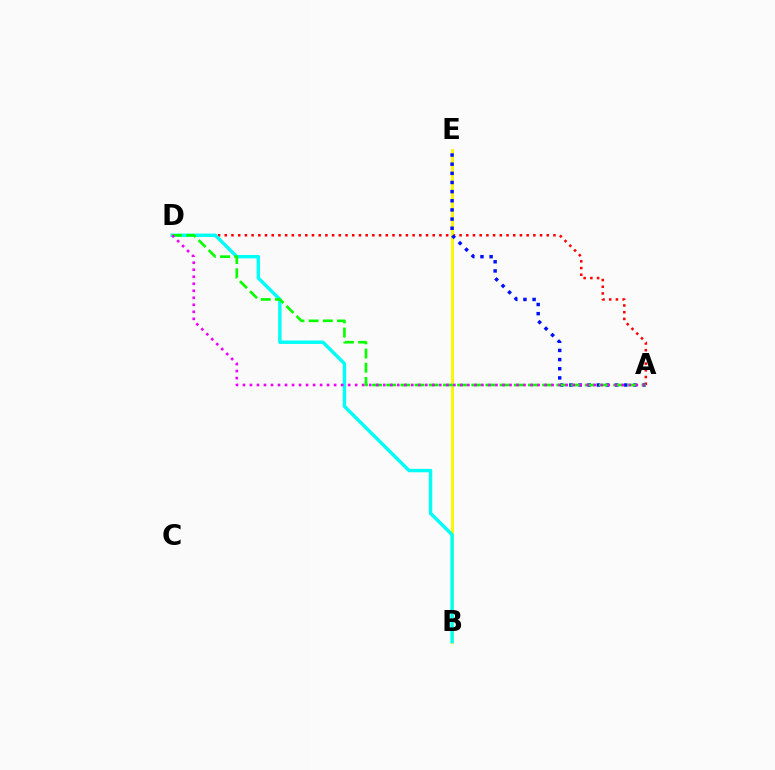{('A', 'D'): [{'color': '#ff0000', 'line_style': 'dotted', 'thickness': 1.82}, {'color': '#08ff00', 'line_style': 'dashed', 'thickness': 1.93}, {'color': '#ee00ff', 'line_style': 'dotted', 'thickness': 1.91}], ('B', 'E'): [{'color': '#fcf500', 'line_style': 'solid', 'thickness': 2.08}], ('B', 'D'): [{'color': '#00fff6', 'line_style': 'solid', 'thickness': 2.46}], ('A', 'E'): [{'color': '#0010ff', 'line_style': 'dotted', 'thickness': 2.49}]}